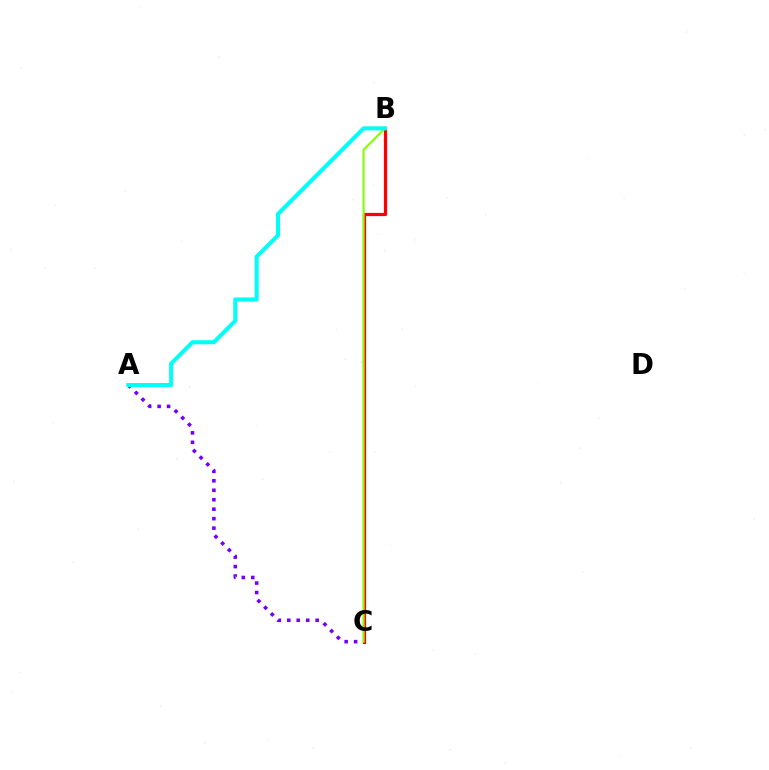{('B', 'C'): [{'color': '#ff0000', 'line_style': 'solid', 'thickness': 2.32}, {'color': '#84ff00', 'line_style': 'solid', 'thickness': 1.51}], ('A', 'C'): [{'color': '#7200ff', 'line_style': 'dotted', 'thickness': 2.57}], ('A', 'B'): [{'color': '#00fff6', 'line_style': 'solid', 'thickness': 2.9}]}